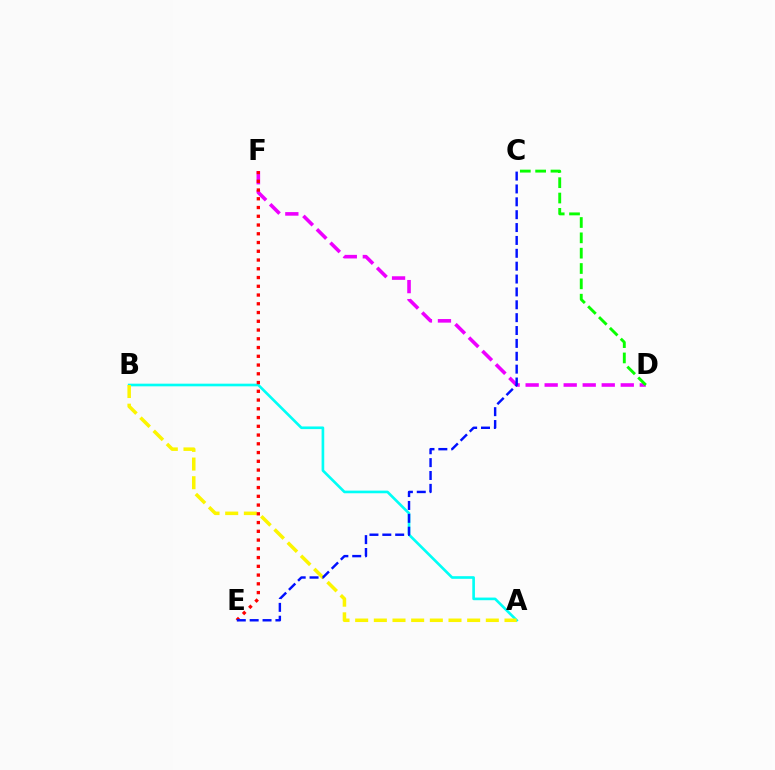{('D', 'F'): [{'color': '#ee00ff', 'line_style': 'dashed', 'thickness': 2.58}], ('A', 'B'): [{'color': '#00fff6', 'line_style': 'solid', 'thickness': 1.91}, {'color': '#fcf500', 'line_style': 'dashed', 'thickness': 2.54}], ('E', 'F'): [{'color': '#ff0000', 'line_style': 'dotted', 'thickness': 2.38}], ('C', 'E'): [{'color': '#0010ff', 'line_style': 'dashed', 'thickness': 1.75}], ('C', 'D'): [{'color': '#08ff00', 'line_style': 'dashed', 'thickness': 2.08}]}